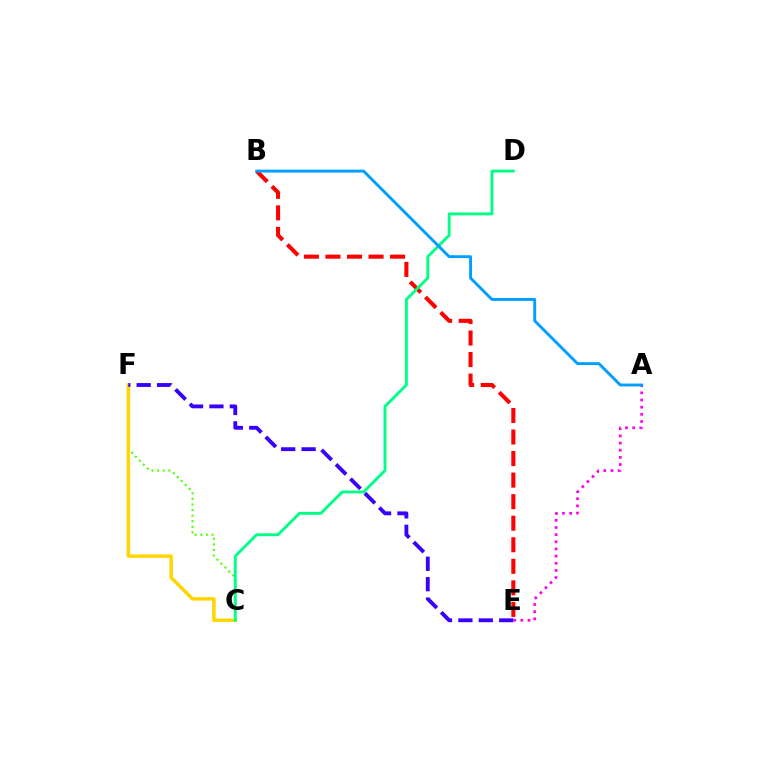{('A', 'E'): [{'color': '#ff00ed', 'line_style': 'dotted', 'thickness': 1.95}], ('C', 'F'): [{'color': '#4fff00', 'line_style': 'dotted', 'thickness': 1.52}, {'color': '#ffd500', 'line_style': 'solid', 'thickness': 2.49}], ('B', 'E'): [{'color': '#ff0000', 'line_style': 'dashed', 'thickness': 2.93}], ('C', 'D'): [{'color': '#00ff86', 'line_style': 'solid', 'thickness': 2.07}], ('A', 'B'): [{'color': '#009eff', 'line_style': 'solid', 'thickness': 2.07}], ('E', 'F'): [{'color': '#3700ff', 'line_style': 'dashed', 'thickness': 2.77}]}